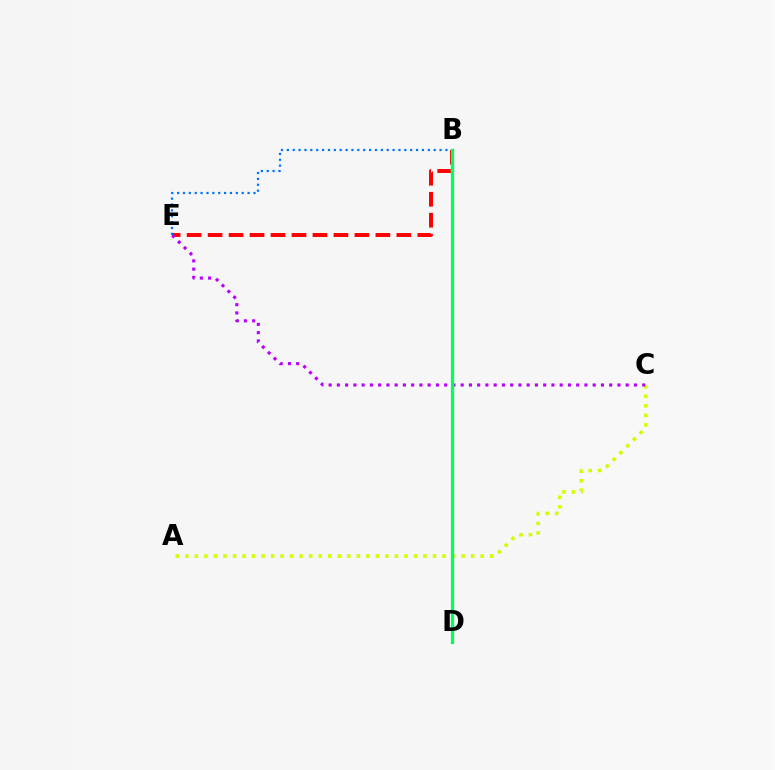{('B', 'E'): [{'color': '#ff0000', 'line_style': 'dashed', 'thickness': 2.85}, {'color': '#0074ff', 'line_style': 'dotted', 'thickness': 1.6}], ('A', 'C'): [{'color': '#d1ff00', 'line_style': 'dotted', 'thickness': 2.59}], ('C', 'E'): [{'color': '#b900ff', 'line_style': 'dotted', 'thickness': 2.24}], ('B', 'D'): [{'color': '#00ff5c', 'line_style': 'solid', 'thickness': 2.36}]}